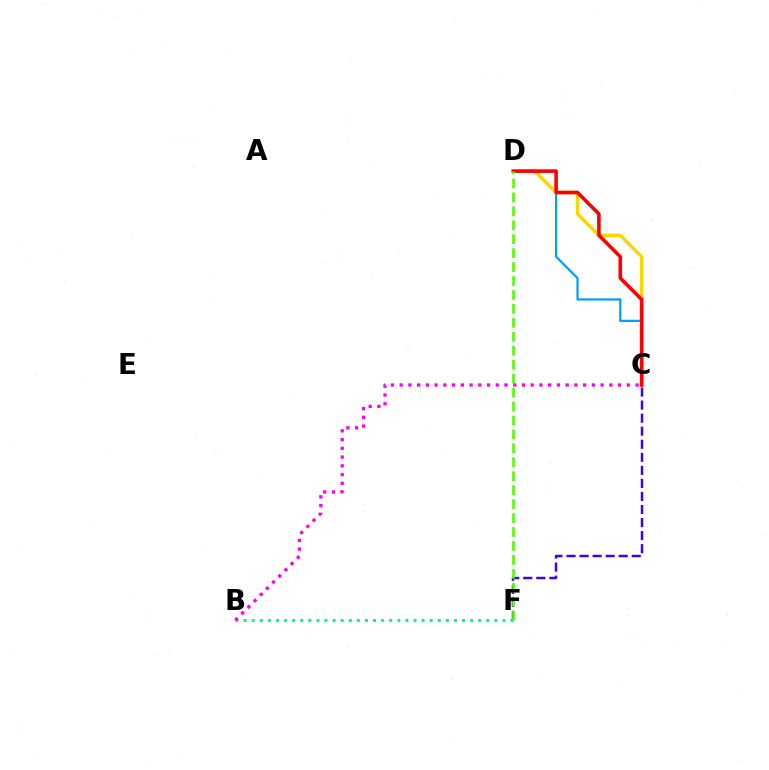{('B', 'F'): [{'color': '#00ff86', 'line_style': 'dotted', 'thickness': 2.2}], ('C', 'D'): [{'color': '#009eff', 'line_style': 'solid', 'thickness': 1.61}, {'color': '#ffd500', 'line_style': 'solid', 'thickness': 2.46}, {'color': '#ff0000', 'line_style': 'solid', 'thickness': 2.58}], ('C', 'F'): [{'color': '#3700ff', 'line_style': 'dashed', 'thickness': 1.77}], ('D', 'F'): [{'color': '#4fff00', 'line_style': 'dashed', 'thickness': 1.89}], ('B', 'C'): [{'color': '#ff00ed', 'line_style': 'dotted', 'thickness': 2.37}]}